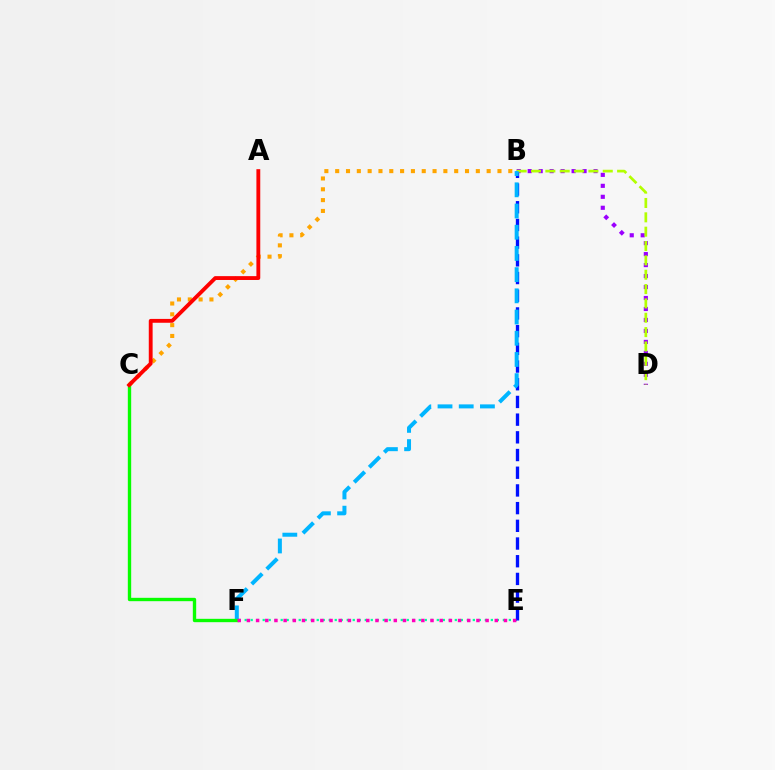{('E', 'F'): [{'color': '#00ff9d', 'line_style': 'dotted', 'thickness': 1.63}, {'color': '#ff00bd', 'line_style': 'dotted', 'thickness': 2.49}], ('B', 'D'): [{'color': '#9b00ff', 'line_style': 'dotted', 'thickness': 2.98}, {'color': '#b3ff00', 'line_style': 'dashed', 'thickness': 1.95}], ('B', 'E'): [{'color': '#0010ff', 'line_style': 'dashed', 'thickness': 2.4}], ('B', 'F'): [{'color': '#00b5ff', 'line_style': 'dashed', 'thickness': 2.88}], ('B', 'C'): [{'color': '#ffa500', 'line_style': 'dotted', 'thickness': 2.94}], ('C', 'F'): [{'color': '#08ff00', 'line_style': 'solid', 'thickness': 2.42}], ('A', 'C'): [{'color': '#ff0000', 'line_style': 'solid', 'thickness': 2.77}]}